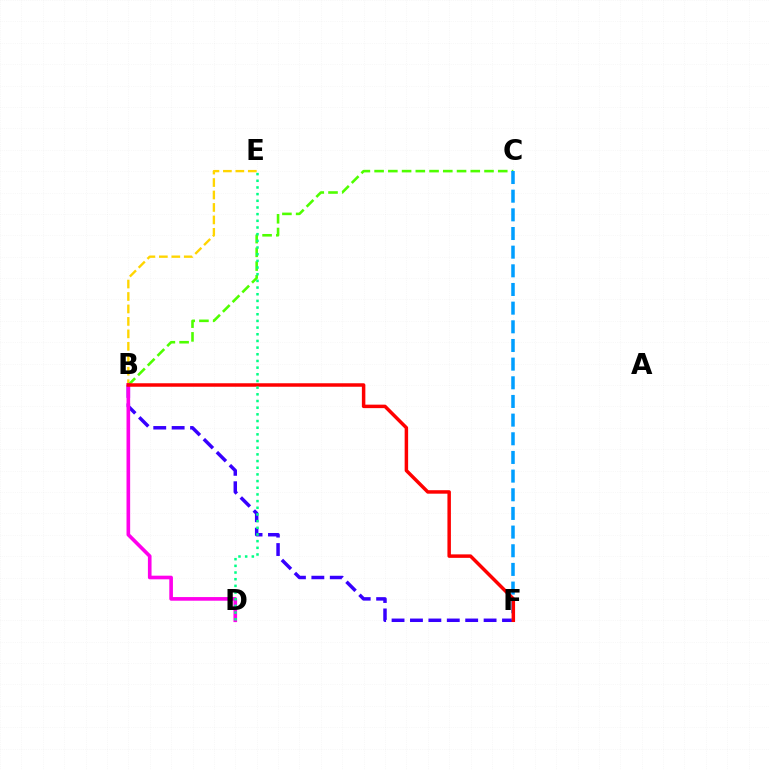{('B', 'E'): [{'color': '#ffd500', 'line_style': 'dashed', 'thickness': 1.69}], ('B', 'C'): [{'color': '#4fff00', 'line_style': 'dashed', 'thickness': 1.87}], ('B', 'F'): [{'color': '#3700ff', 'line_style': 'dashed', 'thickness': 2.5}, {'color': '#ff0000', 'line_style': 'solid', 'thickness': 2.51}], ('B', 'D'): [{'color': '#ff00ed', 'line_style': 'solid', 'thickness': 2.62}], ('C', 'F'): [{'color': '#009eff', 'line_style': 'dashed', 'thickness': 2.54}], ('D', 'E'): [{'color': '#00ff86', 'line_style': 'dotted', 'thickness': 1.81}]}